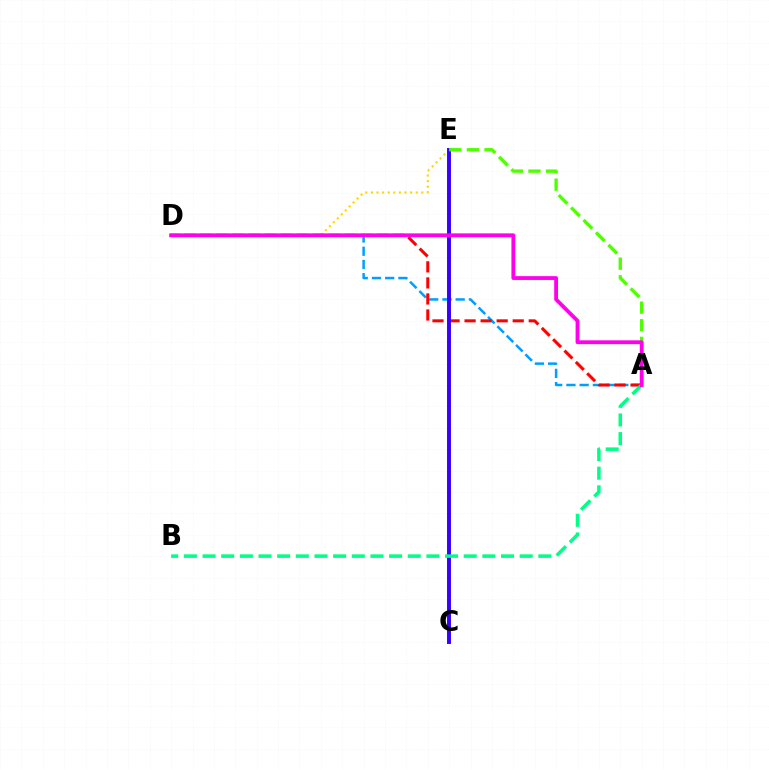{('A', 'D'): [{'color': '#009eff', 'line_style': 'dashed', 'thickness': 1.8}, {'color': '#ff0000', 'line_style': 'dashed', 'thickness': 2.18}, {'color': '#ff00ed', 'line_style': 'solid', 'thickness': 2.74}], ('D', 'E'): [{'color': '#ffd500', 'line_style': 'dotted', 'thickness': 1.52}], ('C', 'E'): [{'color': '#3700ff', 'line_style': 'solid', 'thickness': 2.84}], ('A', 'B'): [{'color': '#00ff86', 'line_style': 'dashed', 'thickness': 2.53}], ('A', 'E'): [{'color': '#4fff00', 'line_style': 'dashed', 'thickness': 2.39}]}